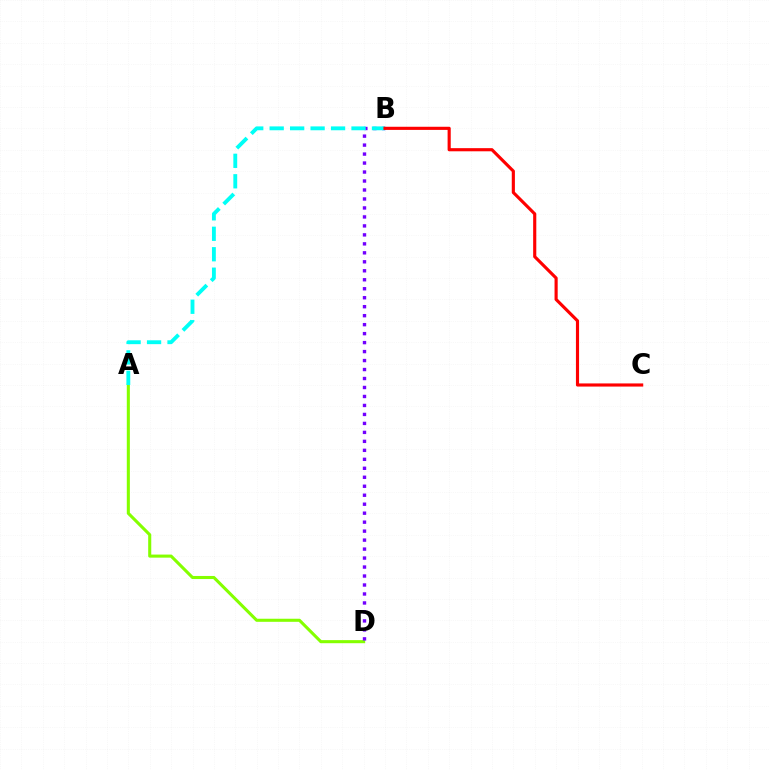{('A', 'D'): [{'color': '#84ff00', 'line_style': 'solid', 'thickness': 2.21}], ('B', 'D'): [{'color': '#7200ff', 'line_style': 'dotted', 'thickness': 2.44}], ('A', 'B'): [{'color': '#00fff6', 'line_style': 'dashed', 'thickness': 2.78}], ('B', 'C'): [{'color': '#ff0000', 'line_style': 'solid', 'thickness': 2.26}]}